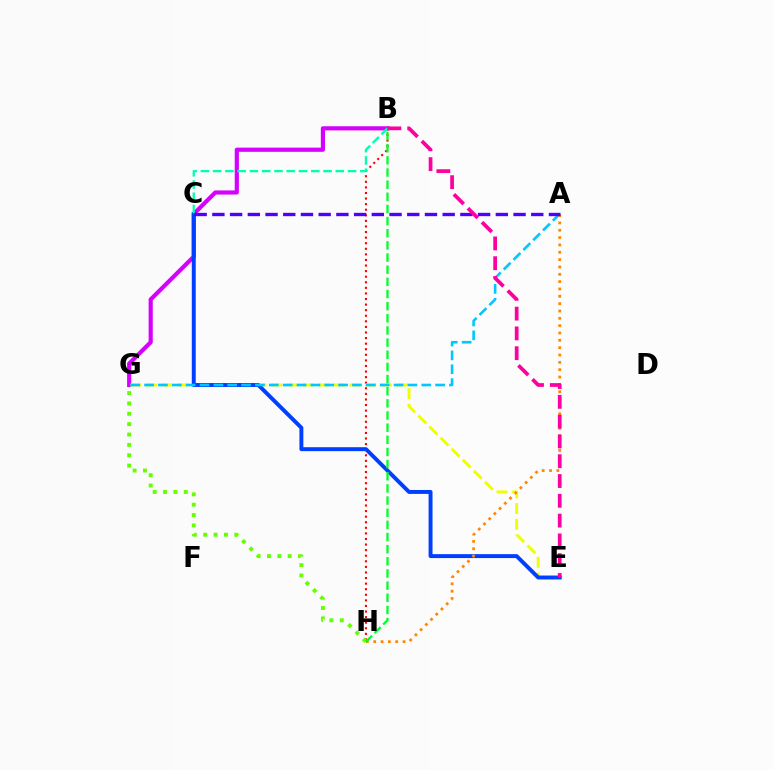{('B', 'G'): [{'color': '#d600ff', 'line_style': 'solid', 'thickness': 2.99}], ('B', 'H'): [{'color': '#ff0000', 'line_style': 'dotted', 'thickness': 1.52}, {'color': '#00ff27', 'line_style': 'dashed', 'thickness': 1.65}], ('E', 'G'): [{'color': '#eeff00', 'line_style': 'dashed', 'thickness': 2.13}], ('C', 'E'): [{'color': '#003fff', 'line_style': 'solid', 'thickness': 2.83}], ('B', 'C'): [{'color': '#00ffaf', 'line_style': 'dashed', 'thickness': 1.67}], ('G', 'H'): [{'color': '#66ff00', 'line_style': 'dotted', 'thickness': 2.82}], ('A', 'G'): [{'color': '#00c7ff', 'line_style': 'dashed', 'thickness': 1.88}], ('A', 'H'): [{'color': '#ff8800', 'line_style': 'dotted', 'thickness': 1.99}], ('A', 'C'): [{'color': '#4f00ff', 'line_style': 'dashed', 'thickness': 2.41}], ('B', 'E'): [{'color': '#ff00a0', 'line_style': 'dashed', 'thickness': 2.69}]}